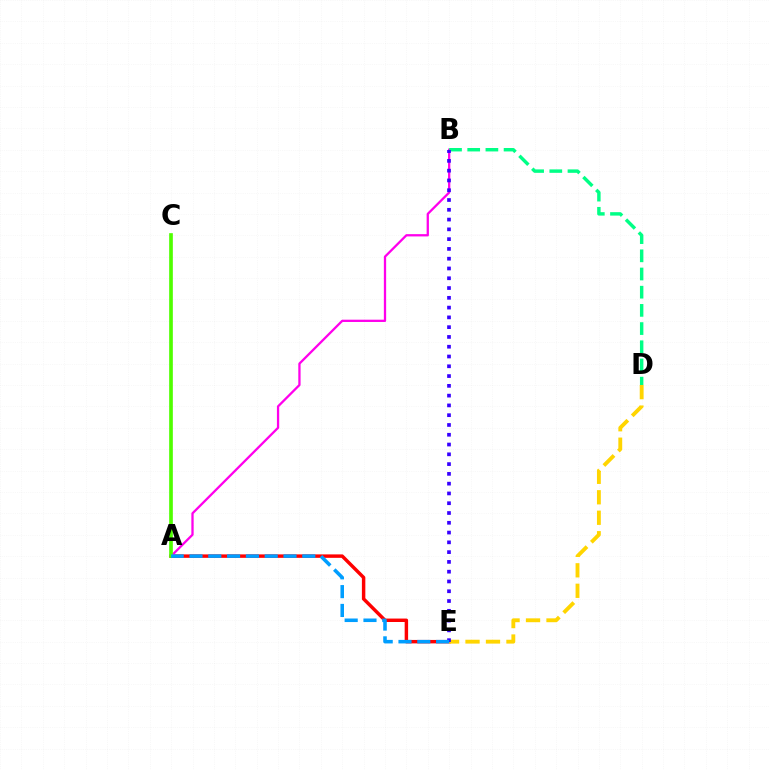{('A', 'E'): [{'color': '#ff0000', 'line_style': 'solid', 'thickness': 2.48}, {'color': '#009eff', 'line_style': 'dashed', 'thickness': 2.55}], ('A', 'B'): [{'color': '#ff00ed', 'line_style': 'solid', 'thickness': 1.65}], ('D', 'E'): [{'color': '#ffd500', 'line_style': 'dashed', 'thickness': 2.78}], ('B', 'D'): [{'color': '#00ff86', 'line_style': 'dashed', 'thickness': 2.47}], ('B', 'E'): [{'color': '#3700ff', 'line_style': 'dotted', 'thickness': 2.66}], ('A', 'C'): [{'color': '#4fff00', 'line_style': 'solid', 'thickness': 2.64}]}